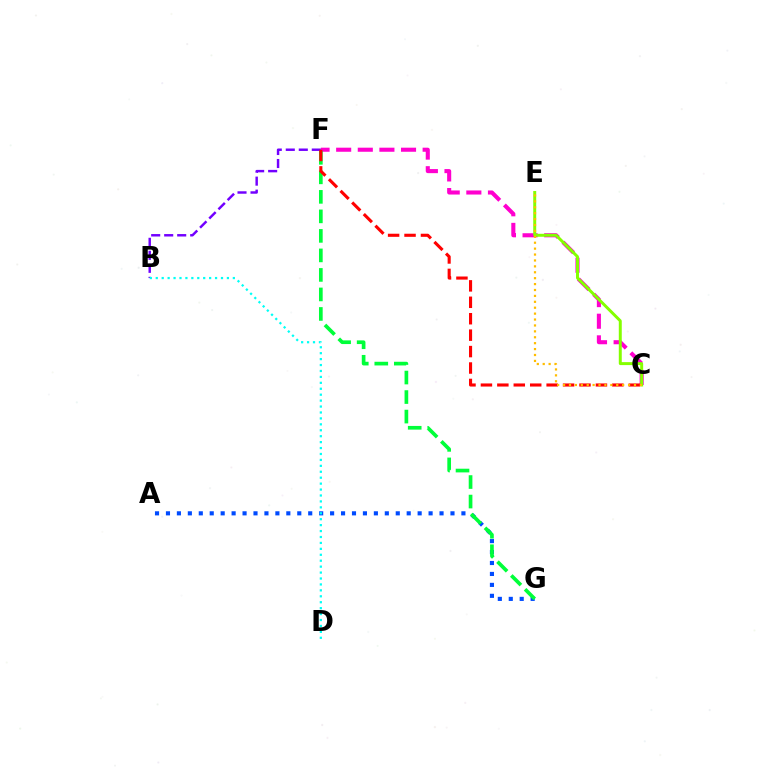{('A', 'G'): [{'color': '#004bff', 'line_style': 'dotted', 'thickness': 2.97}], ('C', 'F'): [{'color': '#ff00cf', 'line_style': 'dashed', 'thickness': 2.94}, {'color': '#ff0000', 'line_style': 'dashed', 'thickness': 2.23}], ('B', 'F'): [{'color': '#7200ff', 'line_style': 'dashed', 'thickness': 1.77}], ('C', 'E'): [{'color': '#84ff00', 'line_style': 'solid', 'thickness': 2.14}, {'color': '#ffbd00', 'line_style': 'dotted', 'thickness': 1.61}], ('F', 'G'): [{'color': '#00ff39', 'line_style': 'dashed', 'thickness': 2.65}], ('B', 'D'): [{'color': '#00fff6', 'line_style': 'dotted', 'thickness': 1.61}]}